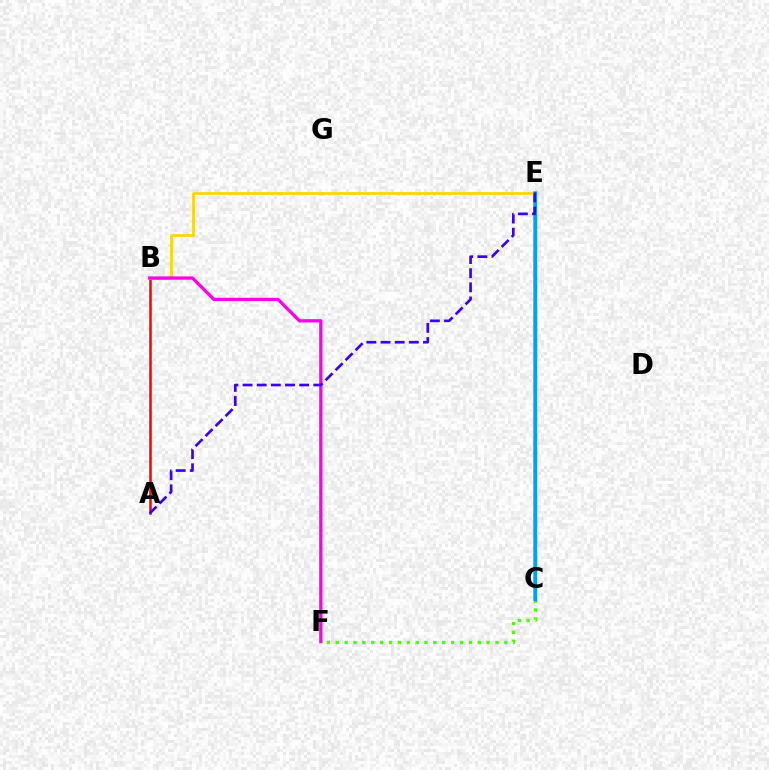{('C', 'E'): [{'color': '#00ff86', 'line_style': 'solid', 'thickness': 2.77}, {'color': '#009eff', 'line_style': 'solid', 'thickness': 2.44}], ('C', 'F'): [{'color': '#4fff00', 'line_style': 'dotted', 'thickness': 2.41}], ('A', 'B'): [{'color': '#ff0000', 'line_style': 'solid', 'thickness': 1.81}], ('B', 'E'): [{'color': '#ffd500', 'line_style': 'solid', 'thickness': 1.98}], ('B', 'F'): [{'color': '#ff00ed', 'line_style': 'solid', 'thickness': 2.38}], ('A', 'E'): [{'color': '#3700ff', 'line_style': 'dashed', 'thickness': 1.92}]}